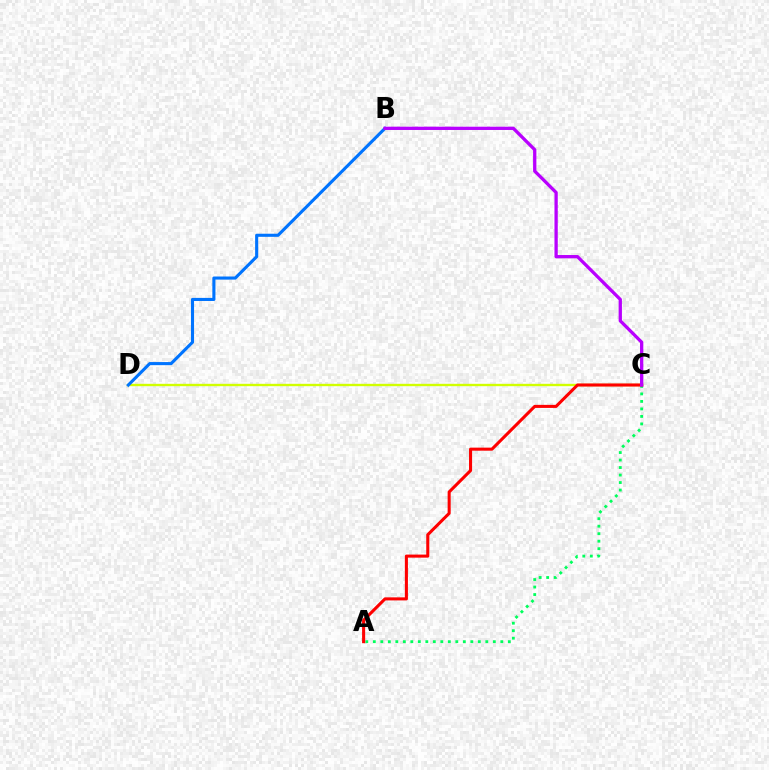{('C', 'D'): [{'color': '#d1ff00', 'line_style': 'solid', 'thickness': 1.7}], ('A', 'C'): [{'color': '#00ff5c', 'line_style': 'dotted', 'thickness': 2.04}, {'color': '#ff0000', 'line_style': 'solid', 'thickness': 2.2}], ('B', 'D'): [{'color': '#0074ff', 'line_style': 'solid', 'thickness': 2.23}], ('B', 'C'): [{'color': '#b900ff', 'line_style': 'solid', 'thickness': 2.37}]}